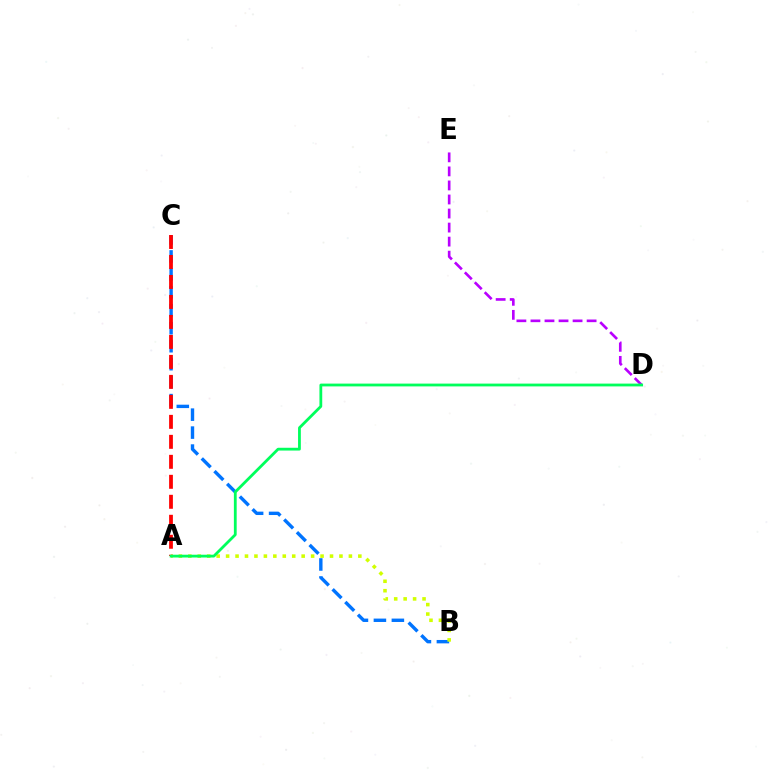{('B', 'C'): [{'color': '#0074ff', 'line_style': 'dashed', 'thickness': 2.44}], ('D', 'E'): [{'color': '#b900ff', 'line_style': 'dashed', 'thickness': 1.91}], ('A', 'B'): [{'color': '#d1ff00', 'line_style': 'dotted', 'thickness': 2.57}], ('A', 'C'): [{'color': '#ff0000', 'line_style': 'dashed', 'thickness': 2.72}], ('A', 'D'): [{'color': '#00ff5c', 'line_style': 'solid', 'thickness': 2.01}]}